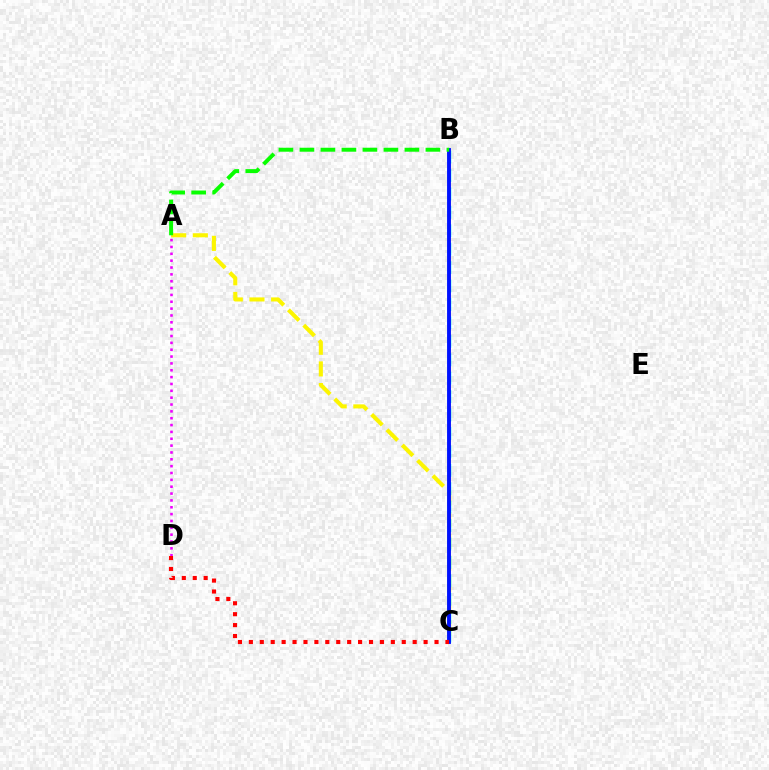{('A', 'C'): [{'color': '#fcf500', 'line_style': 'dashed', 'thickness': 2.94}], ('B', 'C'): [{'color': '#00fff6', 'line_style': 'dashed', 'thickness': 2.5}, {'color': '#0010ff', 'line_style': 'solid', 'thickness': 2.79}], ('A', 'D'): [{'color': '#ee00ff', 'line_style': 'dotted', 'thickness': 1.86}], ('A', 'B'): [{'color': '#08ff00', 'line_style': 'dashed', 'thickness': 2.85}], ('C', 'D'): [{'color': '#ff0000', 'line_style': 'dotted', 'thickness': 2.97}]}